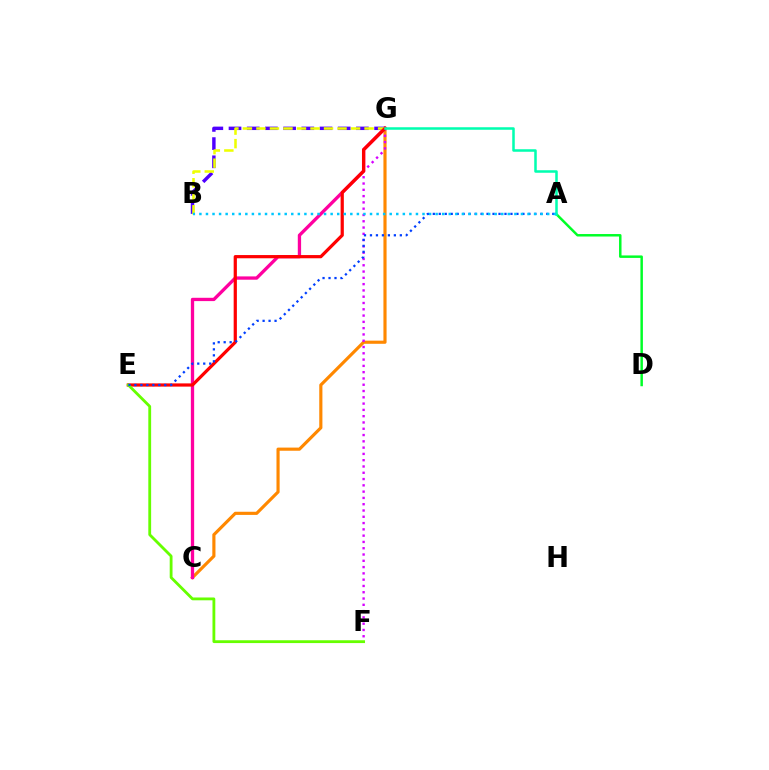{('C', 'G'): [{'color': '#ff8800', 'line_style': 'solid', 'thickness': 2.27}, {'color': '#ff00a0', 'line_style': 'solid', 'thickness': 2.38}], ('F', 'G'): [{'color': '#d600ff', 'line_style': 'dotted', 'thickness': 1.71}], ('B', 'G'): [{'color': '#4f00ff', 'line_style': 'dashed', 'thickness': 2.47}, {'color': '#eeff00', 'line_style': 'dashed', 'thickness': 1.84}], ('A', 'D'): [{'color': '#00ff27', 'line_style': 'solid', 'thickness': 1.78}], ('E', 'G'): [{'color': '#ff0000', 'line_style': 'solid', 'thickness': 2.32}], ('A', 'G'): [{'color': '#00ffaf', 'line_style': 'solid', 'thickness': 1.82}], ('E', 'F'): [{'color': '#66ff00', 'line_style': 'solid', 'thickness': 2.03}], ('A', 'E'): [{'color': '#003fff', 'line_style': 'dotted', 'thickness': 1.62}], ('A', 'B'): [{'color': '#00c7ff', 'line_style': 'dotted', 'thickness': 1.78}]}